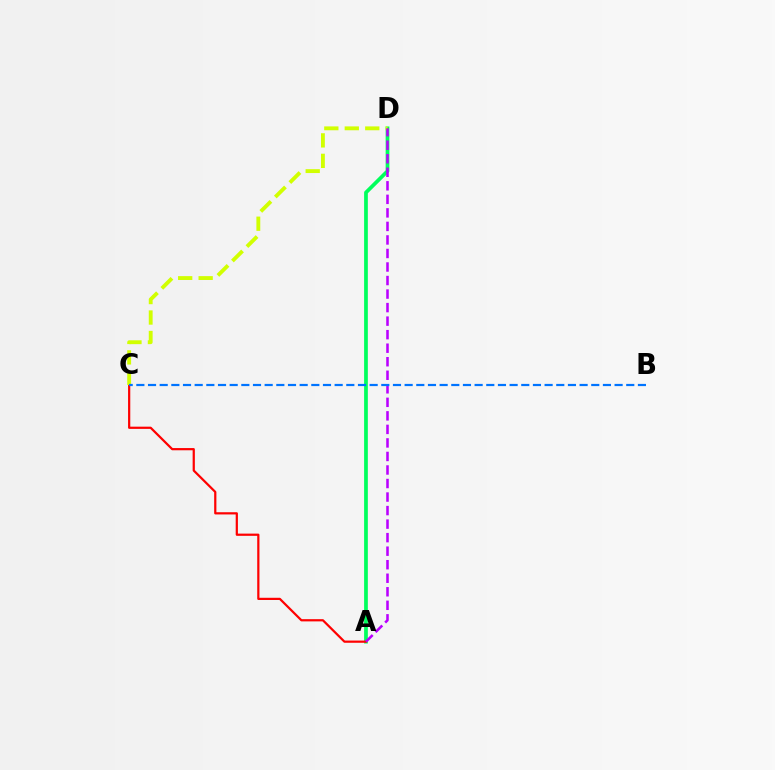{('A', 'D'): [{'color': '#00ff5c', 'line_style': 'solid', 'thickness': 2.68}, {'color': '#b900ff', 'line_style': 'dashed', 'thickness': 1.84}], ('A', 'C'): [{'color': '#ff0000', 'line_style': 'solid', 'thickness': 1.6}], ('C', 'D'): [{'color': '#d1ff00', 'line_style': 'dashed', 'thickness': 2.78}], ('B', 'C'): [{'color': '#0074ff', 'line_style': 'dashed', 'thickness': 1.58}]}